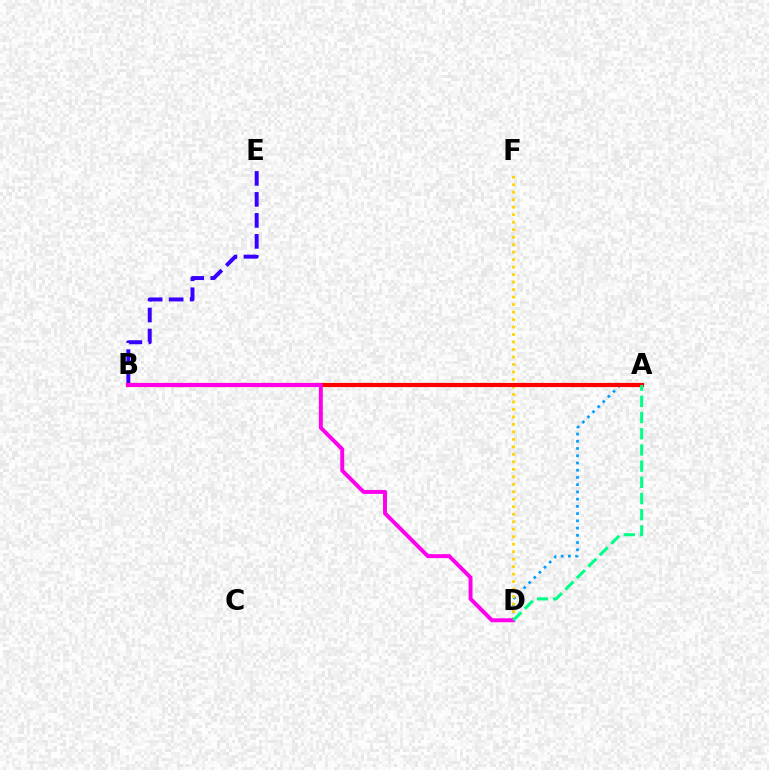{('B', 'E'): [{'color': '#3700ff', 'line_style': 'dashed', 'thickness': 2.85}], ('A', 'D'): [{'color': '#009eff', 'line_style': 'dotted', 'thickness': 1.97}, {'color': '#00ff86', 'line_style': 'dashed', 'thickness': 2.2}], ('D', 'F'): [{'color': '#ffd500', 'line_style': 'dotted', 'thickness': 2.03}], ('A', 'B'): [{'color': '#4fff00', 'line_style': 'dotted', 'thickness': 2.9}, {'color': '#ff0000', 'line_style': 'solid', 'thickness': 3.0}], ('B', 'D'): [{'color': '#ff00ed', 'line_style': 'solid', 'thickness': 2.84}]}